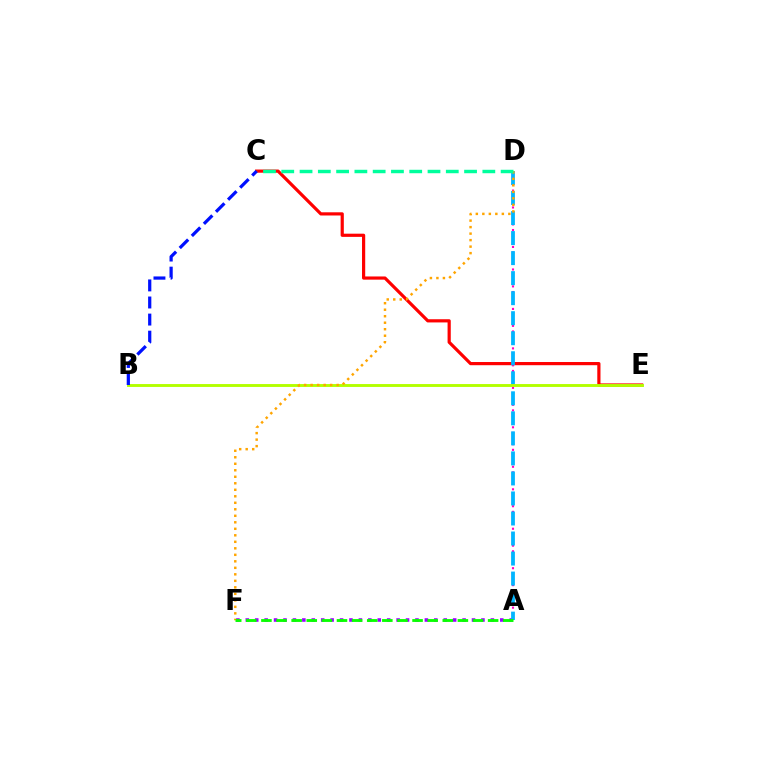{('C', 'E'): [{'color': '#ff0000', 'line_style': 'solid', 'thickness': 2.3}], ('A', 'F'): [{'color': '#9b00ff', 'line_style': 'dotted', 'thickness': 2.56}, {'color': '#08ff00', 'line_style': 'dashed', 'thickness': 2.05}], ('A', 'D'): [{'color': '#ff00bd', 'line_style': 'dotted', 'thickness': 1.53}, {'color': '#00b5ff', 'line_style': 'dashed', 'thickness': 2.72}], ('B', 'E'): [{'color': '#b3ff00', 'line_style': 'solid', 'thickness': 2.08}], ('D', 'F'): [{'color': '#ffa500', 'line_style': 'dotted', 'thickness': 1.77}], ('C', 'D'): [{'color': '#00ff9d', 'line_style': 'dashed', 'thickness': 2.48}], ('B', 'C'): [{'color': '#0010ff', 'line_style': 'dashed', 'thickness': 2.32}]}